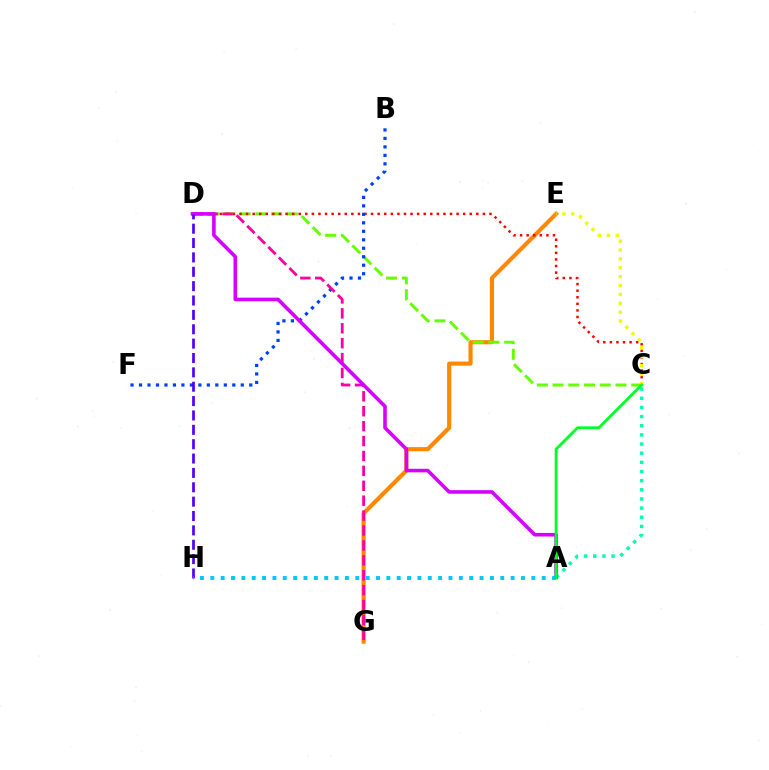{('E', 'G'): [{'color': '#ff8800', 'line_style': 'solid', 'thickness': 2.97}], ('A', 'C'): [{'color': '#00ffaf', 'line_style': 'dotted', 'thickness': 2.49}, {'color': '#00ff27', 'line_style': 'solid', 'thickness': 2.05}], ('C', 'D'): [{'color': '#66ff00', 'line_style': 'dashed', 'thickness': 2.14}, {'color': '#ff0000', 'line_style': 'dotted', 'thickness': 1.79}], ('B', 'F'): [{'color': '#003fff', 'line_style': 'dotted', 'thickness': 2.3}], ('D', 'G'): [{'color': '#ff00a0', 'line_style': 'dashed', 'thickness': 2.03}], ('A', 'D'): [{'color': '#d600ff', 'line_style': 'solid', 'thickness': 2.58}], ('D', 'H'): [{'color': '#4f00ff', 'line_style': 'dashed', 'thickness': 1.95}], ('C', 'E'): [{'color': '#eeff00', 'line_style': 'dotted', 'thickness': 2.41}], ('A', 'H'): [{'color': '#00c7ff', 'line_style': 'dotted', 'thickness': 2.81}]}